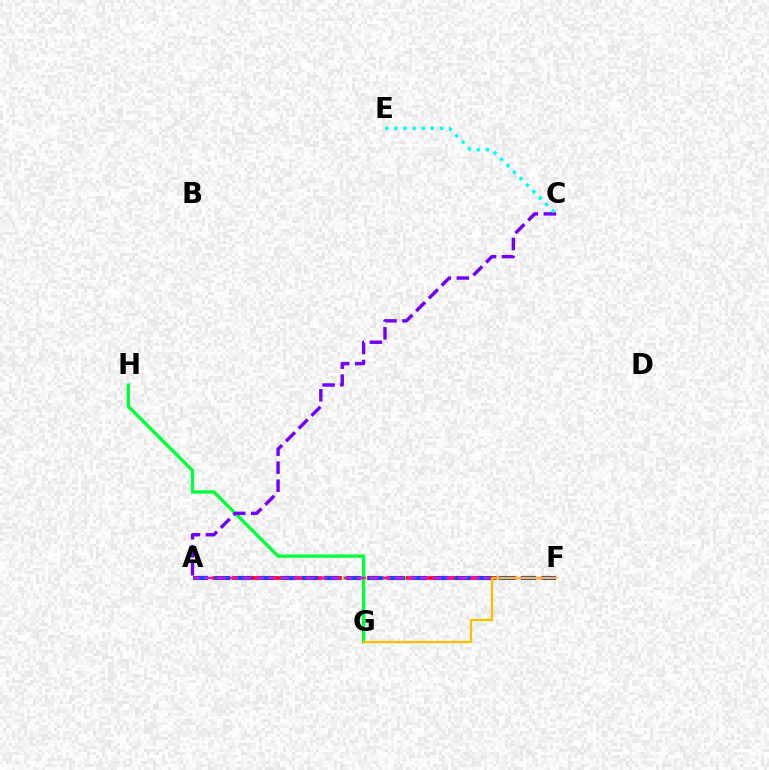{('A', 'F'): [{'color': '#84ff00', 'line_style': 'dotted', 'thickness': 2.71}, {'color': '#ff0000', 'line_style': 'dashed', 'thickness': 2.63}, {'color': '#004bff', 'line_style': 'dashed', 'thickness': 2.97}, {'color': '#ff00cf', 'line_style': 'dashed', 'thickness': 1.73}], ('G', 'H'): [{'color': '#00ff39', 'line_style': 'solid', 'thickness': 2.41}], ('F', 'G'): [{'color': '#ffbd00', 'line_style': 'solid', 'thickness': 1.66}], ('A', 'C'): [{'color': '#7200ff', 'line_style': 'dashed', 'thickness': 2.45}], ('C', 'E'): [{'color': '#00fff6', 'line_style': 'dotted', 'thickness': 2.48}]}